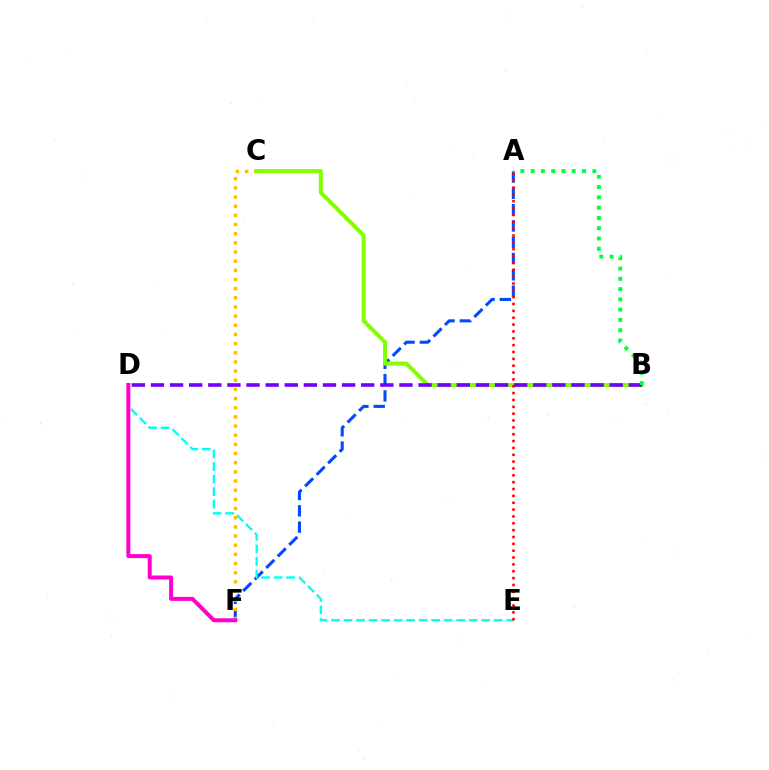{('A', 'F'): [{'color': '#004bff', 'line_style': 'dashed', 'thickness': 2.21}], ('C', 'F'): [{'color': '#ffbd00', 'line_style': 'dotted', 'thickness': 2.49}], ('D', 'E'): [{'color': '#00fff6', 'line_style': 'dashed', 'thickness': 1.7}], ('B', 'C'): [{'color': '#84ff00', 'line_style': 'solid', 'thickness': 2.92}], ('D', 'F'): [{'color': '#ff00cf', 'line_style': 'solid', 'thickness': 2.87}], ('B', 'D'): [{'color': '#7200ff', 'line_style': 'dashed', 'thickness': 2.6}], ('A', 'B'): [{'color': '#00ff39', 'line_style': 'dotted', 'thickness': 2.79}], ('A', 'E'): [{'color': '#ff0000', 'line_style': 'dotted', 'thickness': 1.86}]}